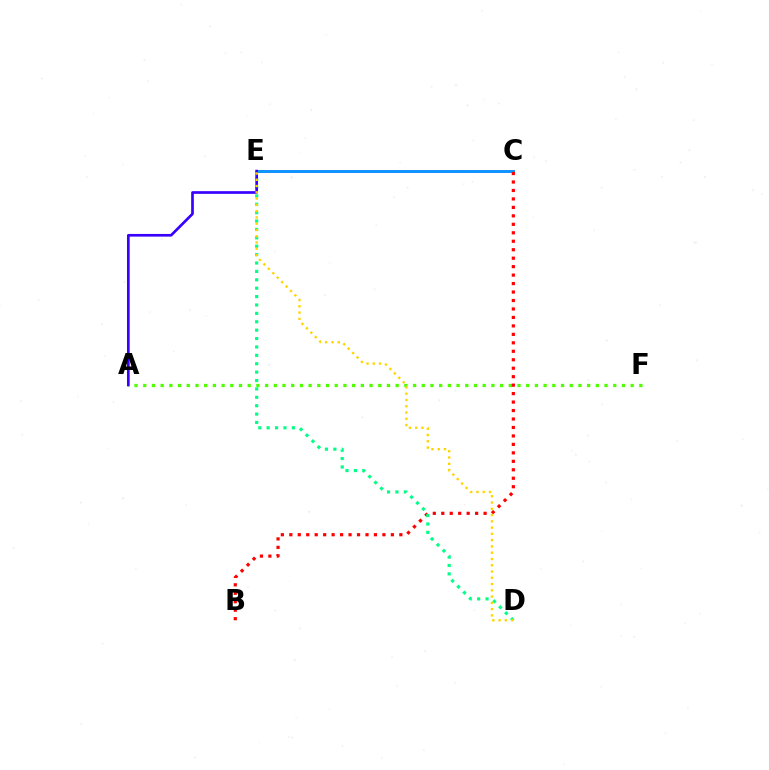{('C', 'E'): [{'color': '#ff00ed', 'line_style': 'solid', 'thickness': 2.05}, {'color': '#009eff', 'line_style': 'solid', 'thickness': 1.99}], ('A', 'F'): [{'color': '#4fff00', 'line_style': 'dotted', 'thickness': 2.36}], ('B', 'C'): [{'color': '#ff0000', 'line_style': 'dotted', 'thickness': 2.3}], ('D', 'E'): [{'color': '#00ff86', 'line_style': 'dotted', 'thickness': 2.28}, {'color': '#ffd500', 'line_style': 'dotted', 'thickness': 1.7}], ('A', 'E'): [{'color': '#3700ff', 'line_style': 'solid', 'thickness': 1.93}]}